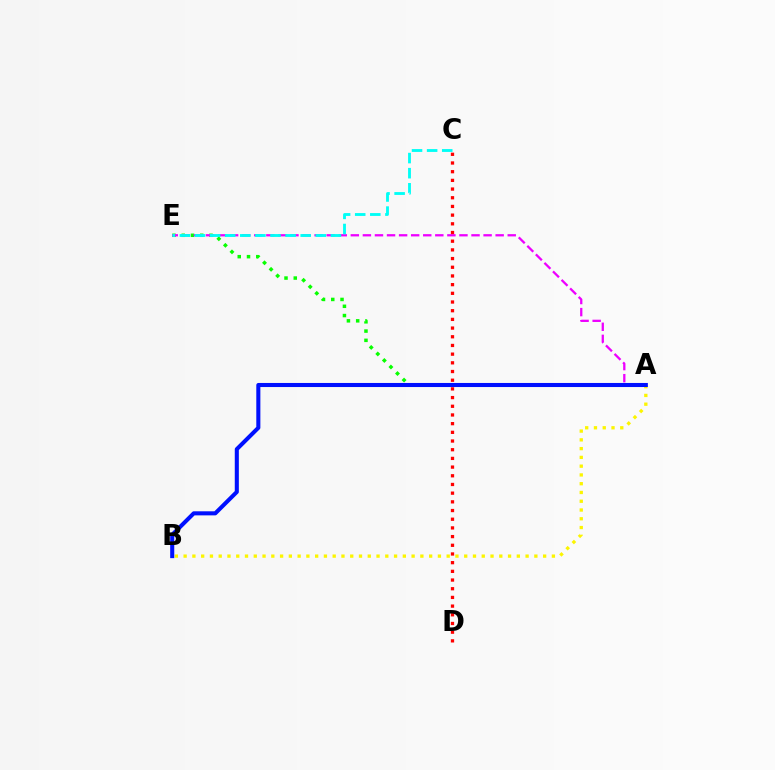{('A', 'B'): [{'color': '#fcf500', 'line_style': 'dotted', 'thickness': 2.38}, {'color': '#0010ff', 'line_style': 'solid', 'thickness': 2.93}], ('A', 'E'): [{'color': '#08ff00', 'line_style': 'dotted', 'thickness': 2.52}, {'color': '#ee00ff', 'line_style': 'dashed', 'thickness': 1.64}], ('C', 'E'): [{'color': '#00fff6', 'line_style': 'dashed', 'thickness': 2.05}], ('C', 'D'): [{'color': '#ff0000', 'line_style': 'dotted', 'thickness': 2.36}]}